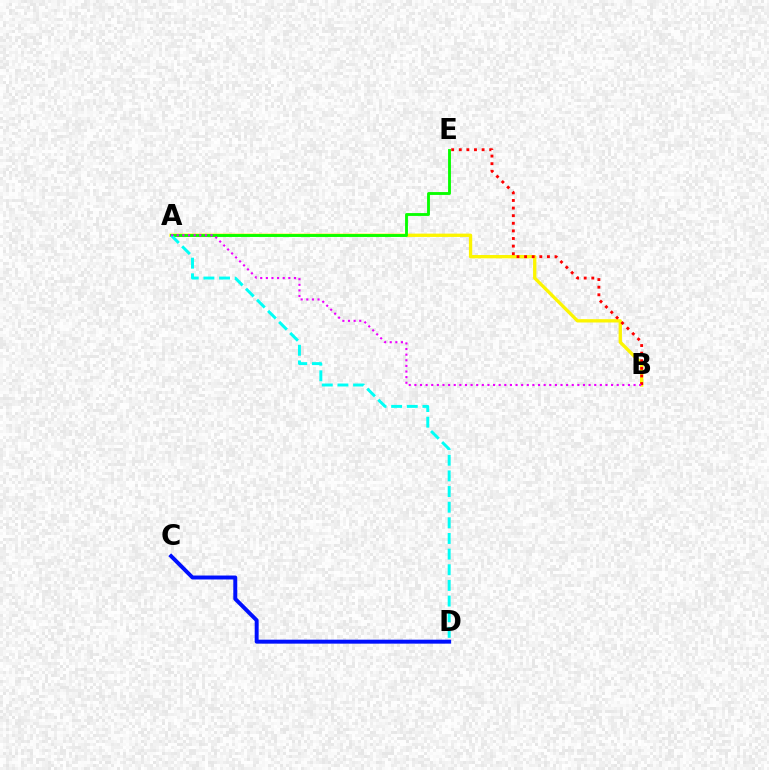{('A', 'B'): [{'color': '#fcf500', 'line_style': 'solid', 'thickness': 2.39}, {'color': '#ee00ff', 'line_style': 'dotted', 'thickness': 1.53}], ('B', 'E'): [{'color': '#ff0000', 'line_style': 'dotted', 'thickness': 2.07}], ('A', 'E'): [{'color': '#08ff00', 'line_style': 'solid', 'thickness': 2.06}], ('A', 'D'): [{'color': '#00fff6', 'line_style': 'dashed', 'thickness': 2.13}], ('C', 'D'): [{'color': '#0010ff', 'line_style': 'solid', 'thickness': 2.85}]}